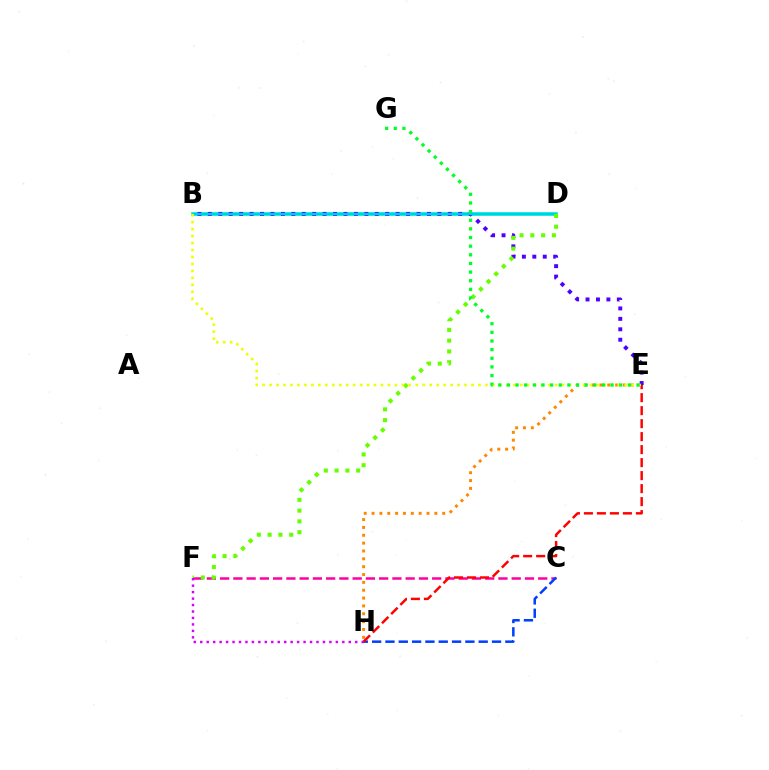{('E', 'H'): [{'color': '#ff8800', 'line_style': 'dotted', 'thickness': 2.13}, {'color': '#ff0000', 'line_style': 'dashed', 'thickness': 1.77}], ('B', 'D'): [{'color': '#00ffaf', 'line_style': 'solid', 'thickness': 2.68}, {'color': '#00c7ff', 'line_style': 'solid', 'thickness': 1.72}], ('B', 'E'): [{'color': '#4f00ff', 'line_style': 'dotted', 'thickness': 2.83}, {'color': '#eeff00', 'line_style': 'dotted', 'thickness': 1.89}], ('C', 'F'): [{'color': '#ff00a0', 'line_style': 'dashed', 'thickness': 1.8}], ('D', 'F'): [{'color': '#66ff00', 'line_style': 'dotted', 'thickness': 2.93}], ('F', 'H'): [{'color': '#d600ff', 'line_style': 'dotted', 'thickness': 1.75}], ('C', 'H'): [{'color': '#003fff', 'line_style': 'dashed', 'thickness': 1.81}], ('E', 'G'): [{'color': '#00ff27', 'line_style': 'dotted', 'thickness': 2.35}]}